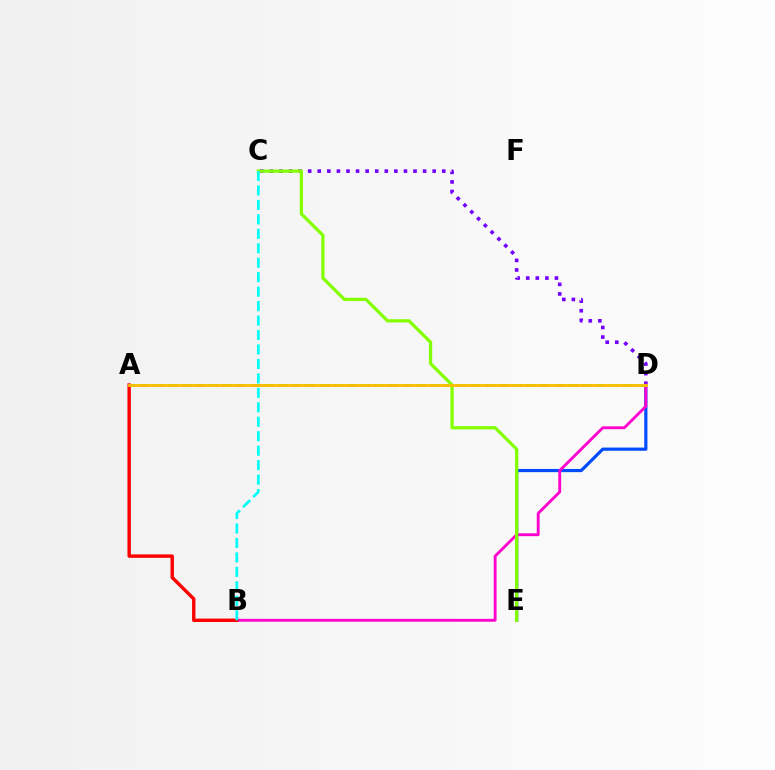{('D', 'E'): [{'color': '#004bff', 'line_style': 'solid', 'thickness': 2.29}], ('C', 'D'): [{'color': '#7200ff', 'line_style': 'dotted', 'thickness': 2.6}], ('B', 'D'): [{'color': '#ff00cf', 'line_style': 'solid', 'thickness': 2.06}], ('A', 'B'): [{'color': '#ff0000', 'line_style': 'solid', 'thickness': 2.45}], ('C', 'E'): [{'color': '#84ff00', 'line_style': 'solid', 'thickness': 2.34}], ('A', 'D'): [{'color': '#00ff39', 'line_style': 'dashed', 'thickness': 1.88}, {'color': '#ffbd00', 'line_style': 'solid', 'thickness': 2.02}], ('B', 'C'): [{'color': '#00fff6', 'line_style': 'dashed', 'thickness': 1.96}]}